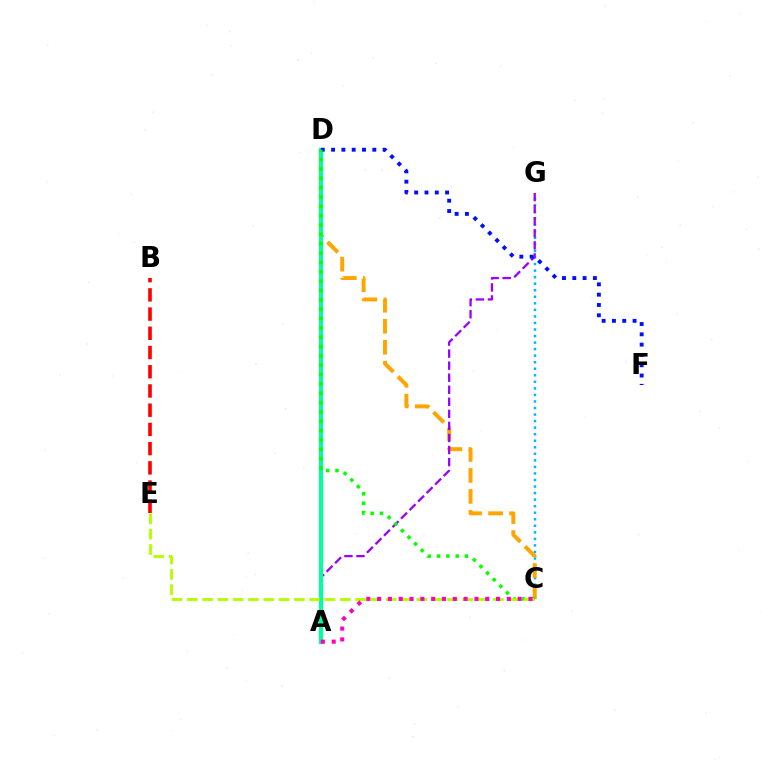{('C', 'G'): [{'color': '#00b5ff', 'line_style': 'dotted', 'thickness': 1.78}], ('C', 'D'): [{'color': '#ffa500', 'line_style': 'dashed', 'thickness': 2.85}, {'color': '#08ff00', 'line_style': 'dotted', 'thickness': 2.54}], ('A', 'G'): [{'color': '#9b00ff', 'line_style': 'dashed', 'thickness': 1.64}], ('A', 'D'): [{'color': '#00ff9d', 'line_style': 'solid', 'thickness': 3.0}], ('B', 'E'): [{'color': '#ff0000', 'line_style': 'dashed', 'thickness': 2.61}], ('D', 'F'): [{'color': '#0010ff', 'line_style': 'dotted', 'thickness': 2.8}], ('C', 'E'): [{'color': '#b3ff00', 'line_style': 'dashed', 'thickness': 2.08}], ('A', 'C'): [{'color': '#ff00bd', 'line_style': 'dotted', 'thickness': 2.94}]}